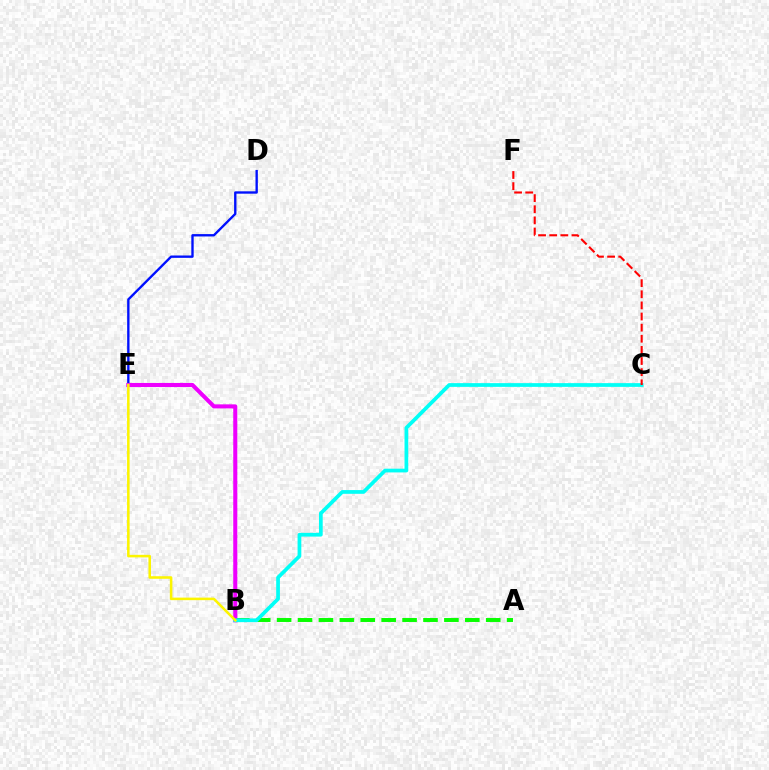{('A', 'B'): [{'color': '#08ff00', 'line_style': 'dashed', 'thickness': 2.84}], ('D', 'E'): [{'color': '#0010ff', 'line_style': 'solid', 'thickness': 1.7}], ('B', 'E'): [{'color': '#ee00ff', 'line_style': 'solid', 'thickness': 2.93}, {'color': '#fcf500', 'line_style': 'solid', 'thickness': 1.83}], ('B', 'C'): [{'color': '#00fff6', 'line_style': 'solid', 'thickness': 2.69}], ('C', 'F'): [{'color': '#ff0000', 'line_style': 'dashed', 'thickness': 1.51}]}